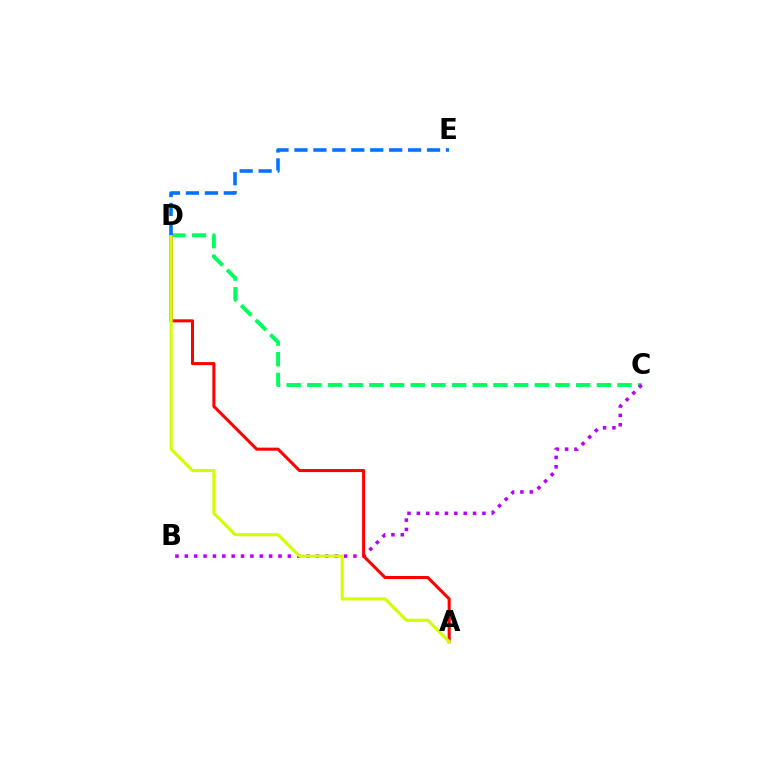{('C', 'D'): [{'color': '#00ff5c', 'line_style': 'dashed', 'thickness': 2.81}], ('B', 'C'): [{'color': '#b900ff', 'line_style': 'dotted', 'thickness': 2.55}], ('A', 'D'): [{'color': '#ff0000', 'line_style': 'solid', 'thickness': 2.19}, {'color': '#d1ff00', 'line_style': 'solid', 'thickness': 2.23}], ('D', 'E'): [{'color': '#0074ff', 'line_style': 'dashed', 'thickness': 2.57}]}